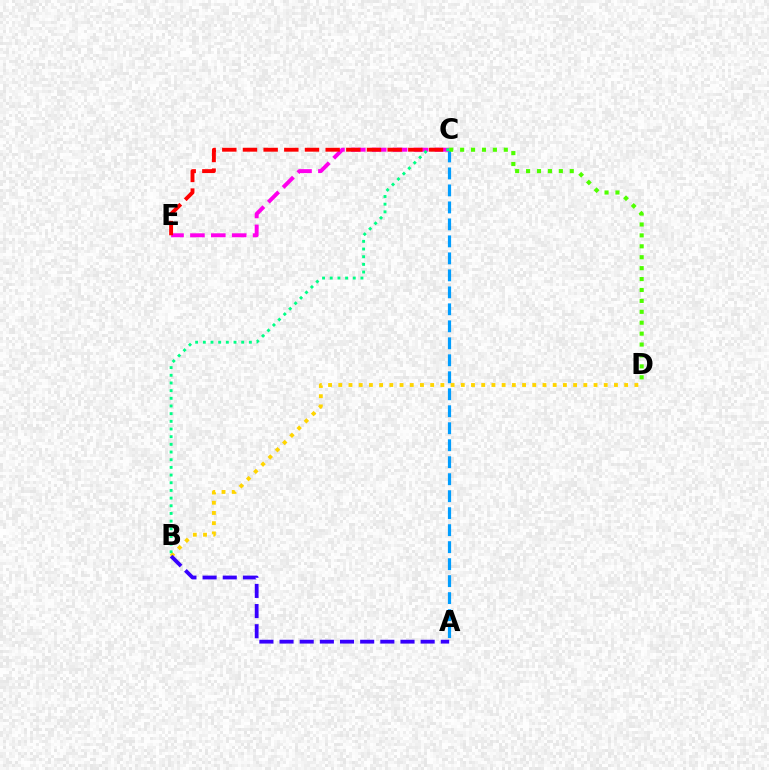{('B', 'D'): [{'color': '#ffd500', 'line_style': 'dotted', 'thickness': 2.77}], ('A', 'C'): [{'color': '#009eff', 'line_style': 'dashed', 'thickness': 2.31}], ('C', 'E'): [{'color': '#ff00ed', 'line_style': 'dashed', 'thickness': 2.84}, {'color': '#ff0000', 'line_style': 'dashed', 'thickness': 2.81}], ('A', 'B'): [{'color': '#3700ff', 'line_style': 'dashed', 'thickness': 2.74}], ('B', 'C'): [{'color': '#00ff86', 'line_style': 'dotted', 'thickness': 2.09}], ('C', 'D'): [{'color': '#4fff00', 'line_style': 'dotted', 'thickness': 2.97}]}